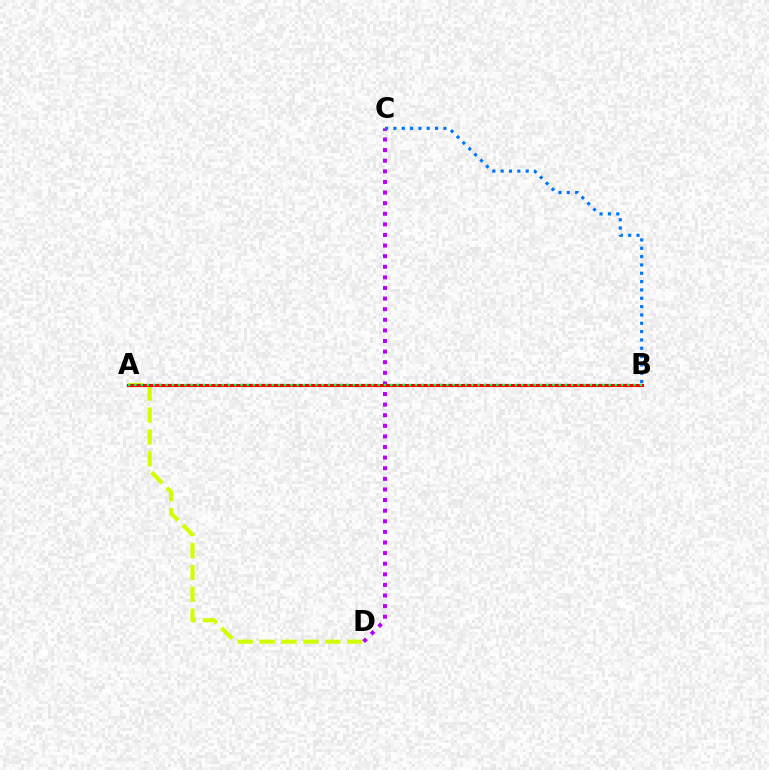{('C', 'D'): [{'color': '#b900ff', 'line_style': 'dotted', 'thickness': 2.88}], ('B', 'C'): [{'color': '#0074ff', 'line_style': 'dotted', 'thickness': 2.26}], ('A', 'D'): [{'color': '#d1ff00', 'line_style': 'dashed', 'thickness': 2.97}], ('A', 'B'): [{'color': '#ff0000', 'line_style': 'solid', 'thickness': 2.24}, {'color': '#00ff5c', 'line_style': 'dotted', 'thickness': 1.7}]}